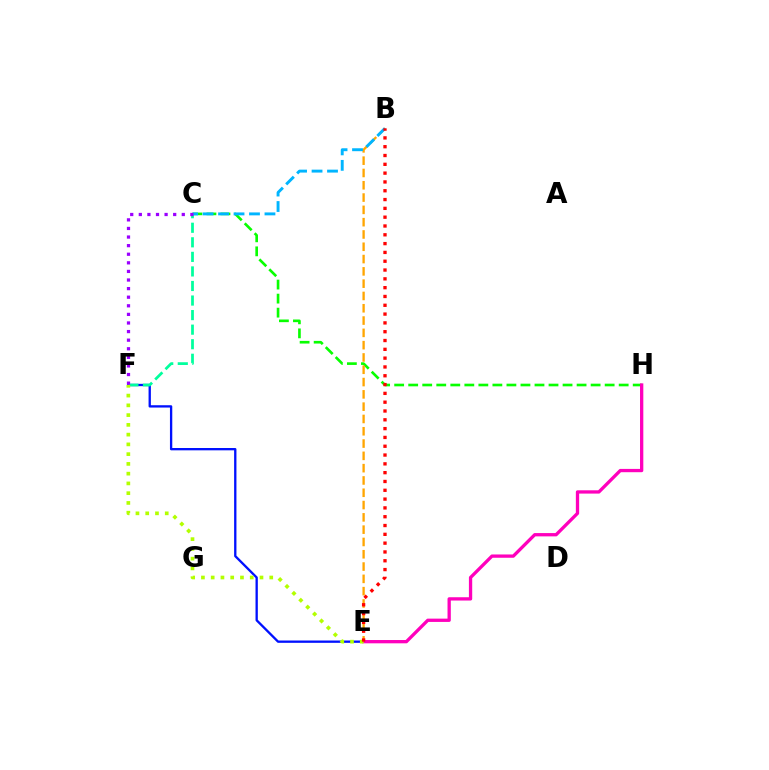{('C', 'H'): [{'color': '#08ff00', 'line_style': 'dashed', 'thickness': 1.91}], ('E', 'F'): [{'color': '#0010ff', 'line_style': 'solid', 'thickness': 1.67}, {'color': '#b3ff00', 'line_style': 'dotted', 'thickness': 2.65}], ('B', 'E'): [{'color': '#ffa500', 'line_style': 'dashed', 'thickness': 1.67}, {'color': '#ff0000', 'line_style': 'dotted', 'thickness': 2.39}], ('C', 'F'): [{'color': '#00ff9d', 'line_style': 'dashed', 'thickness': 1.98}, {'color': '#9b00ff', 'line_style': 'dotted', 'thickness': 2.33}], ('E', 'H'): [{'color': '#ff00bd', 'line_style': 'solid', 'thickness': 2.37}], ('B', 'C'): [{'color': '#00b5ff', 'line_style': 'dashed', 'thickness': 2.1}]}